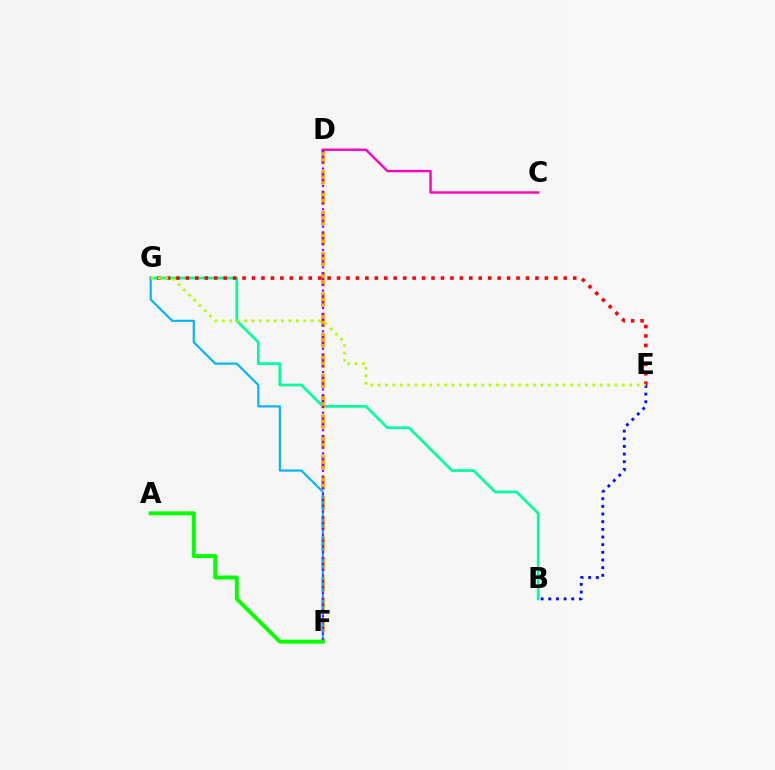{('B', 'G'): [{'color': '#00ff9d', 'line_style': 'solid', 'thickness': 1.95}], ('D', 'F'): [{'color': '#ffa500', 'line_style': 'dashed', 'thickness': 2.76}, {'color': '#9b00ff', 'line_style': 'dotted', 'thickness': 1.58}], ('E', 'G'): [{'color': '#ff0000', 'line_style': 'dotted', 'thickness': 2.57}, {'color': '#b3ff00', 'line_style': 'dotted', 'thickness': 2.01}], ('F', 'G'): [{'color': '#00b5ff', 'line_style': 'solid', 'thickness': 1.55}], ('B', 'E'): [{'color': '#0010ff', 'line_style': 'dotted', 'thickness': 2.08}], ('C', 'D'): [{'color': '#ff00bd', 'line_style': 'solid', 'thickness': 1.73}], ('A', 'F'): [{'color': '#08ff00', 'line_style': 'solid', 'thickness': 2.85}]}